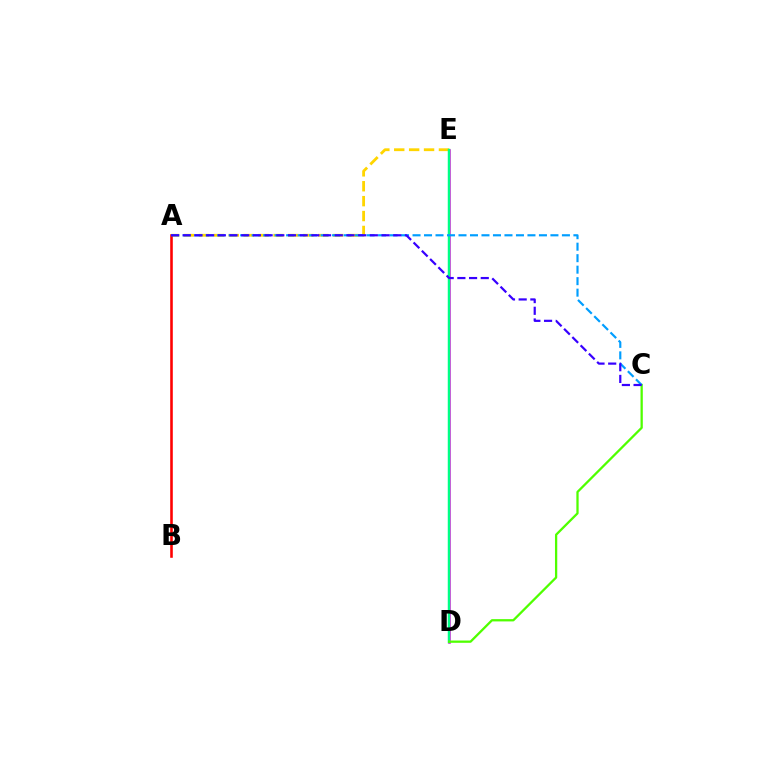{('A', 'E'): [{'color': '#ffd500', 'line_style': 'dashed', 'thickness': 2.02}], ('A', 'B'): [{'color': '#ff0000', 'line_style': 'solid', 'thickness': 1.86}], ('D', 'E'): [{'color': '#ff00ed', 'line_style': 'solid', 'thickness': 1.87}, {'color': '#00ff86', 'line_style': 'solid', 'thickness': 1.78}], ('C', 'D'): [{'color': '#4fff00', 'line_style': 'solid', 'thickness': 1.64}], ('A', 'C'): [{'color': '#009eff', 'line_style': 'dashed', 'thickness': 1.56}, {'color': '#3700ff', 'line_style': 'dashed', 'thickness': 1.59}]}